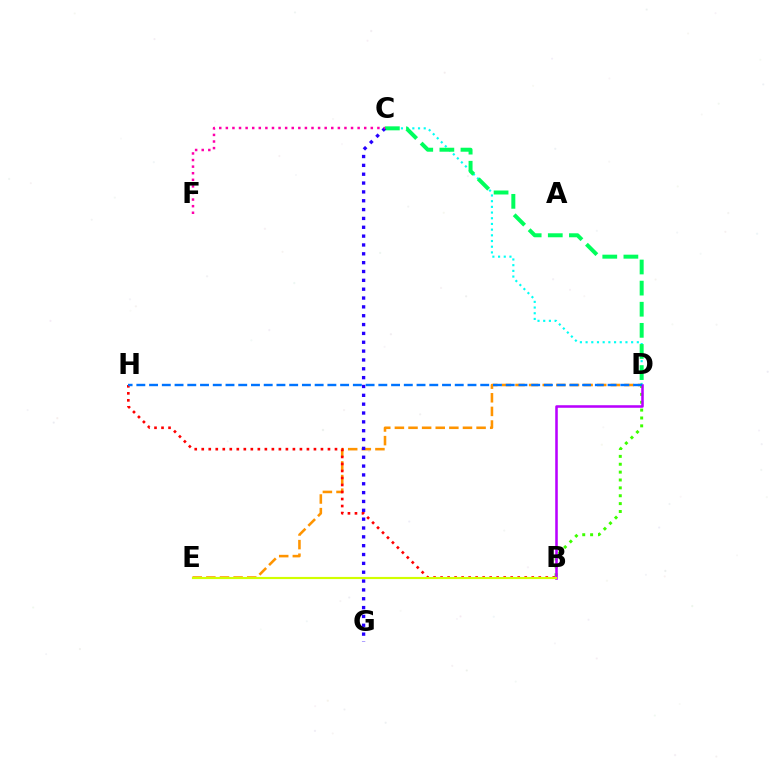{('C', 'D'): [{'color': '#00fff6', 'line_style': 'dotted', 'thickness': 1.55}, {'color': '#00ff5c', 'line_style': 'dashed', 'thickness': 2.87}], ('D', 'E'): [{'color': '#ff9400', 'line_style': 'dashed', 'thickness': 1.85}], ('B', 'H'): [{'color': '#ff0000', 'line_style': 'dotted', 'thickness': 1.91}], ('C', 'G'): [{'color': '#2500ff', 'line_style': 'dotted', 'thickness': 2.4}], ('B', 'D'): [{'color': '#3dff00', 'line_style': 'dotted', 'thickness': 2.14}, {'color': '#b900ff', 'line_style': 'solid', 'thickness': 1.84}], ('C', 'F'): [{'color': '#ff00ac', 'line_style': 'dotted', 'thickness': 1.79}], ('D', 'H'): [{'color': '#0074ff', 'line_style': 'dashed', 'thickness': 1.73}], ('B', 'E'): [{'color': '#d1ff00', 'line_style': 'solid', 'thickness': 1.55}]}